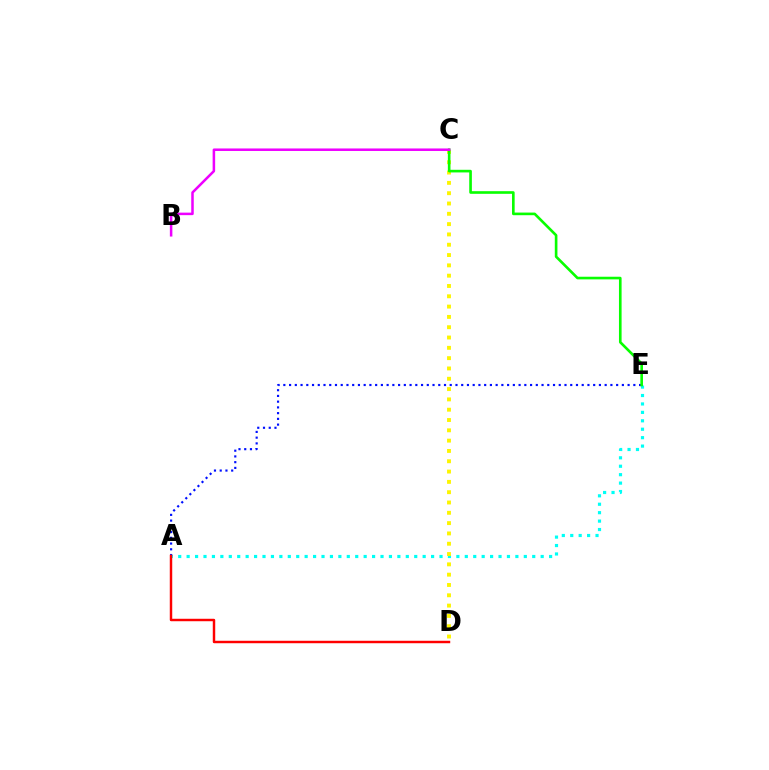{('A', 'E'): [{'color': '#00fff6', 'line_style': 'dotted', 'thickness': 2.29}, {'color': '#0010ff', 'line_style': 'dotted', 'thickness': 1.56}], ('C', 'D'): [{'color': '#fcf500', 'line_style': 'dotted', 'thickness': 2.8}], ('C', 'E'): [{'color': '#08ff00', 'line_style': 'solid', 'thickness': 1.9}], ('B', 'C'): [{'color': '#ee00ff', 'line_style': 'solid', 'thickness': 1.81}], ('A', 'D'): [{'color': '#ff0000', 'line_style': 'solid', 'thickness': 1.77}]}